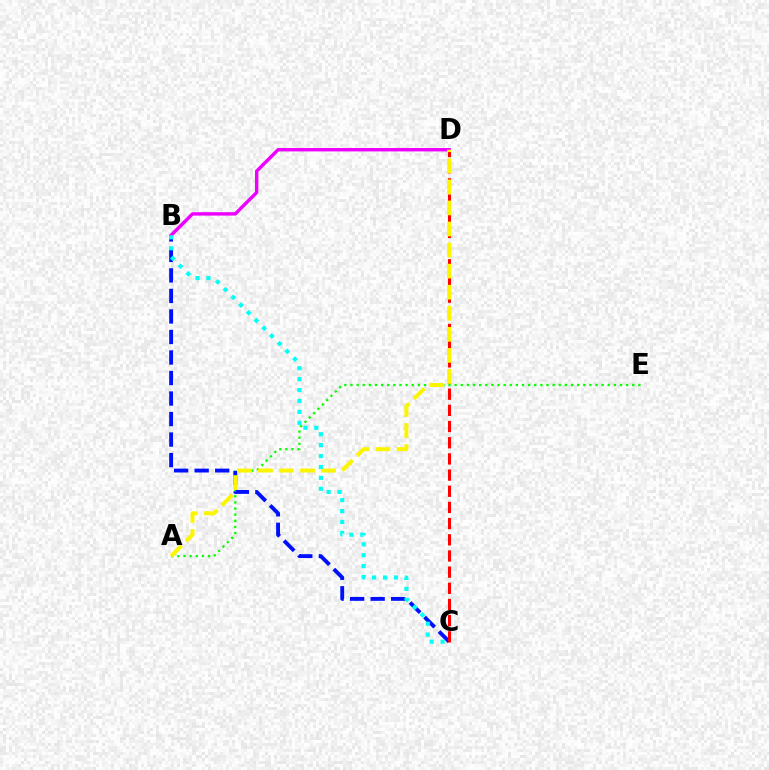{('A', 'E'): [{'color': '#08ff00', 'line_style': 'dotted', 'thickness': 1.66}], ('B', 'C'): [{'color': '#0010ff', 'line_style': 'dashed', 'thickness': 2.79}, {'color': '#00fff6', 'line_style': 'dotted', 'thickness': 2.97}], ('C', 'D'): [{'color': '#ff0000', 'line_style': 'dashed', 'thickness': 2.2}], ('B', 'D'): [{'color': '#ee00ff', 'line_style': 'solid', 'thickness': 2.45}], ('A', 'D'): [{'color': '#fcf500', 'line_style': 'dashed', 'thickness': 2.86}]}